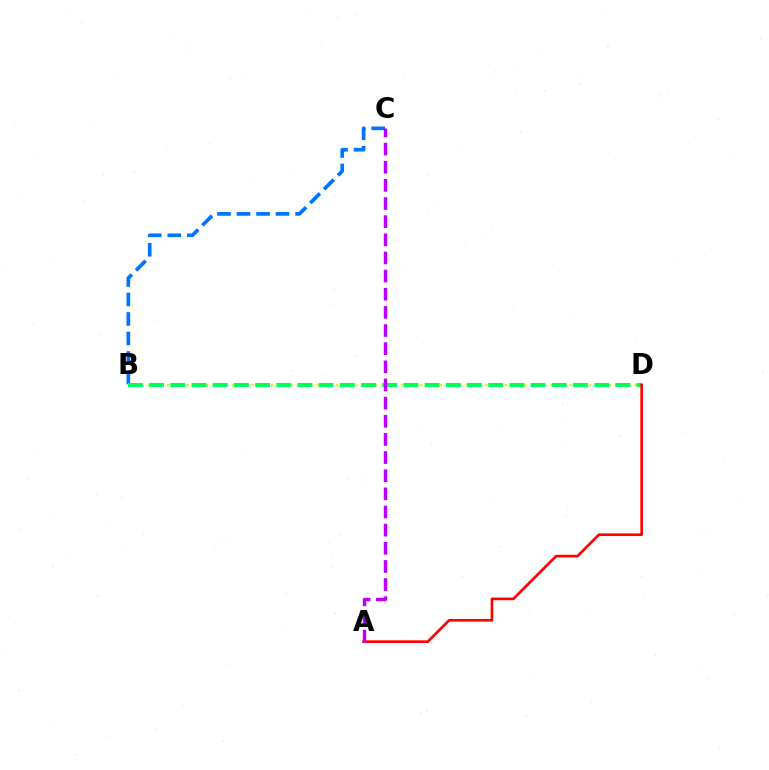{('B', 'C'): [{'color': '#0074ff', 'line_style': 'dashed', 'thickness': 2.65}], ('B', 'D'): [{'color': '#d1ff00', 'line_style': 'dotted', 'thickness': 1.76}, {'color': '#00ff5c', 'line_style': 'dashed', 'thickness': 2.88}], ('A', 'D'): [{'color': '#ff0000', 'line_style': 'solid', 'thickness': 1.91}], ('A', 'C'): [{'color': '#b900ff', 'line_style': 'dashed', 'thickness': 2.47}]}